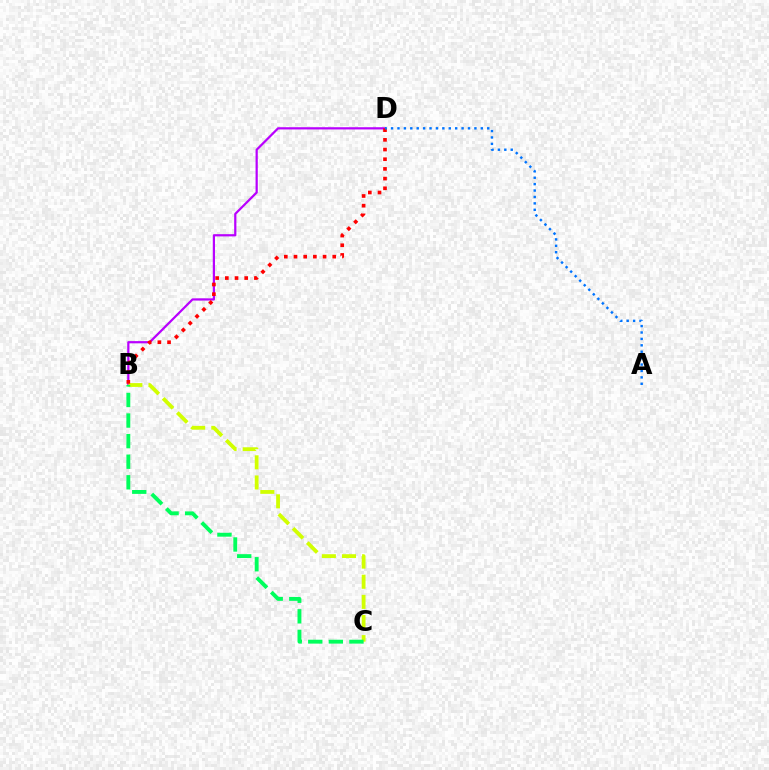{('B', 'D'): [{'color': '#b900ff', 'line_style': 'solid', 'thickness': 1.6}, {'color': '#ff0000', 'line_style': 'dotted', 'thickness': 2.63}], ('B', 'C'): [{'color': '#d1ff00', 'line_style': 'dashed', 'thickness': 2.73}, {'color': '#00ff5c', 'line_style': 'dashed', 'thickness': 2.8}], ('A', 'D'): [{'color': '#0074ff', 'line_style': 'dotted', 'thickness': 1.74}]}